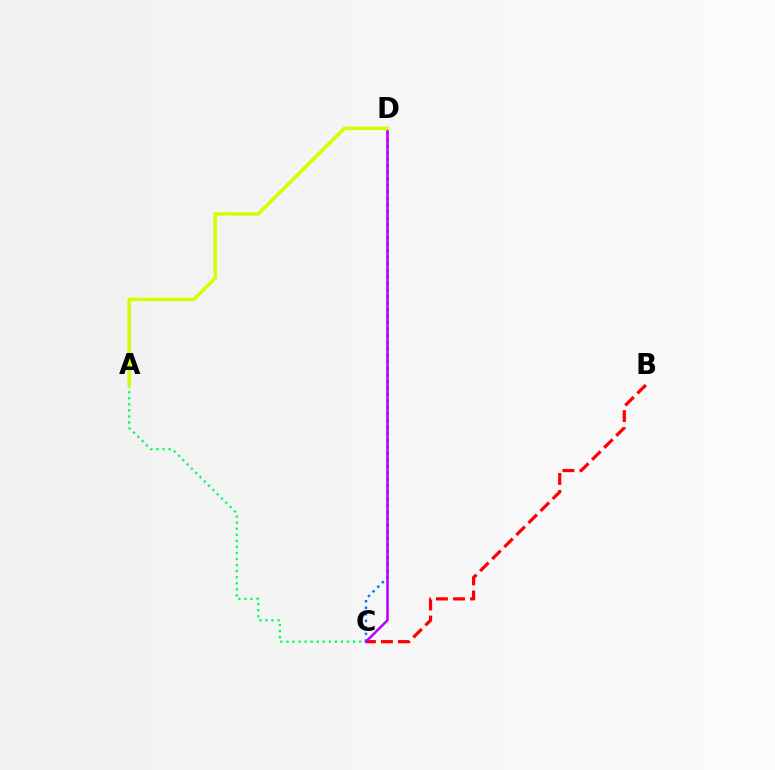{('C', 'D'): [{'color': '#0074ff', 'line_style': 'dotted', 'thickness': 1.78}, {'color': '#b900ff', 'line_style': 'solid', 'thickness': 1.82}], ('A', 'C'): [{'color': '#00ff5c', 'line_style': 'dotted', 'thickness': 1.65}], ('B', 'C'): [{'color': '#ff0000', 'line_style': 'dashed', 'thickness': 2.32}], ('A', 'D'): [{'color': '#d1ff00', 'line_style': 'solid', 'thickness': 2.51}]}